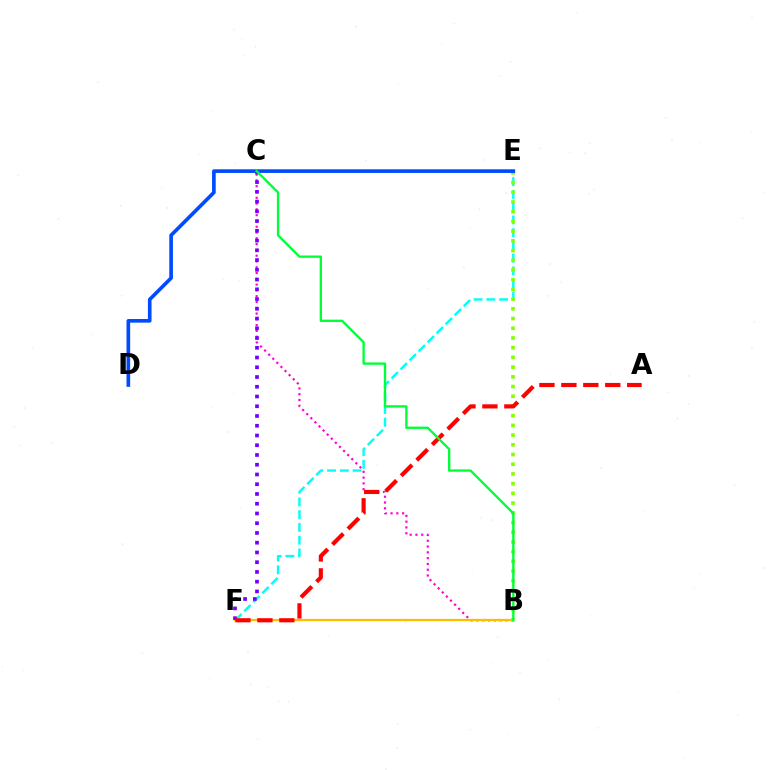{('E', 'F'): [{'color': '#00fff6', 'line_style': 'dashed', 'thickness': 1.73}], ('B', 'C'): [{'color': '#ff00cf', 'line_style': 'dotted', 'thickness': 1.57}, {'color': '#00ff39', 'line_style': 'solid', 'thickness': 1.69}], ('B', 'F'): [{'color': '#ffbd00', 'line_style': 'solid', 'thickness': 1.62}], ('B', 'E'): [{'color': '#84ff00', 'line_style': 'dotted', 'thickness': 2.64}], ('C', 'F'): [{'color': '#7200ff', 'line_style': 'dotted', 'thickness': 2.65}], ('D', 'E'): [{'color': '#004bff', 'line_style': 'solid', 'thickness': 2.62}], ('A', 'F'): [{'color': '#ff0000', 'line_style': 'dashed', 'thickness': 2.98}]}